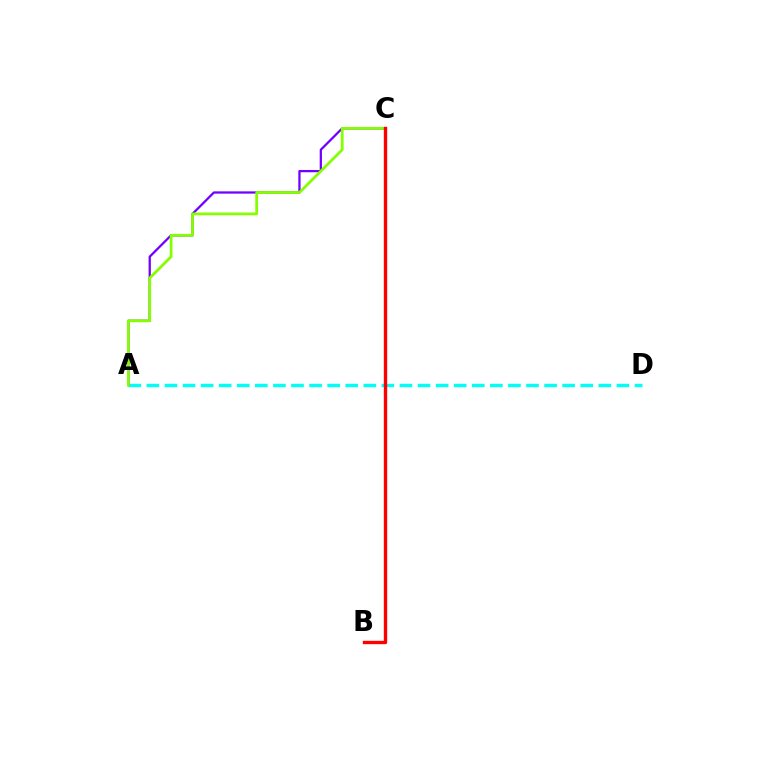{('A', 'D'): [{'color': '#00fff6', 'line_style': 'dashed', 'thickness': 2.46}], ('A', 'C'): [{'color': '#7200ff', 'line_style': 'solid', 'thickness': 1.63}, {'color': '#84ff00', 'line_style': 'solid', 'thickness': 1.98}], ('B', 'C'): [{'color': '#ff0000', 'line_style': 'solid', 'thickness': 2.42}]}